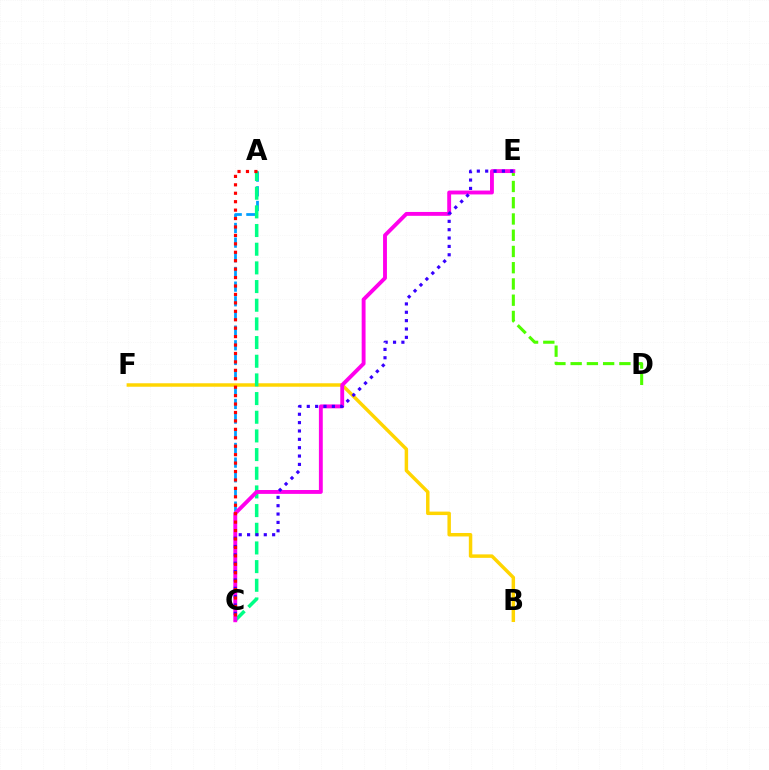{('A', 'C'): [{'color': '#009eff', 'line_style': 'dashed', 'thickness': 1.99}, {'color': '#00ff86', 'line_style': 'dashed', 'thickness': 2.54}, {'color': '#ff0000', 'line_style': 'dotted', 'thickness': 2.29}], ('D', 'E'): [{'color': '#4fff00', 'line_style': 'dashed', 'thickness': 2.21}], ('B', 'F'): [{'color': '#ffd500', 'line_style': 'solid', 'thickness': 2.49}], ('C', 'E'): [{'color': '#ff00ed', 'line_style': 'solid', 'thickness': 2.79}, {'color': '#3700ff', 'line_style': 'dotted', 'thickness': 2.27}]}